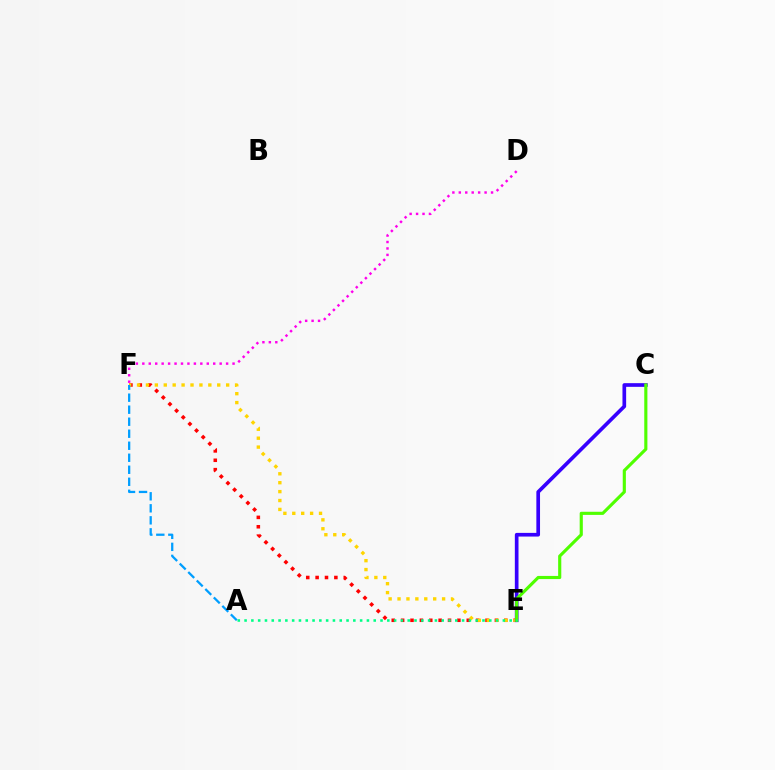{('E', 'F'): [{'color': '#ff0000', 'line_style': 'dotted', 'thickness': 2.55}, {'color': '#ffd500', 'line_style': 'dotted', 'thickness': 2.42}], ('A', 'F'): [{'color': '#009eff', 'line_style': 'dashed', 'thickness': 1.63}], ('D', 'F'): [{'color': '#ff00ed', 'line_style': 'dotted', 'thickness': 1.75}], ('C', 'E'): [{'color': '#3700ff', 'line_style': 'solid', 'thickness': 2.64}, {'color': '#4fff00', 'line_style': 'solid', 'thickness': 2.26}], ('A', 'E'): [{'color': '#00ff86', 'line_style': 'dotted', 'thickness': 1.85}]}